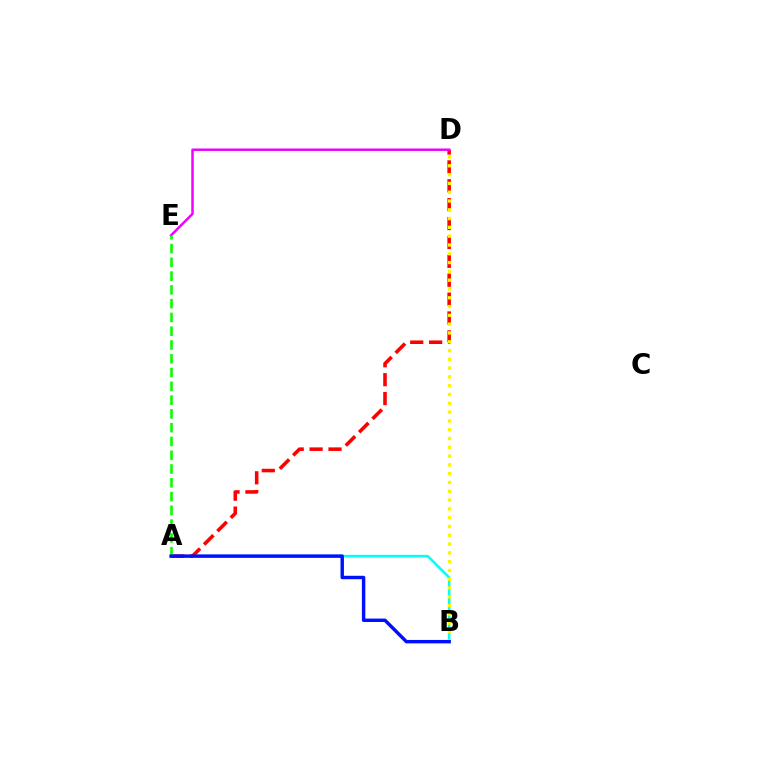{('A', 'B'): [{'color': '#00fff6', 'line_style': 'solid', 'thickness': 1.85}, {'color': '#0010ff', 'line_style': 'solid', 'thickness': 2.47}], ('A', 'D'): [{'color': '#ff0000', 'line_style': 'dashed', 'thickness': 2.57}], ('B', 'D'): [{'color': '#fcf500', 'line_style': 'dotted', 'thickness': 2.39}], ('D', 'E'): [{'color': '#ee00ff', 'line_style': 'solid', 'thickness': 1.77}], ('A', 'E'): [{'color': '#08ff00', 'line_style': 'dashed', 'thickness': 1.87}]}